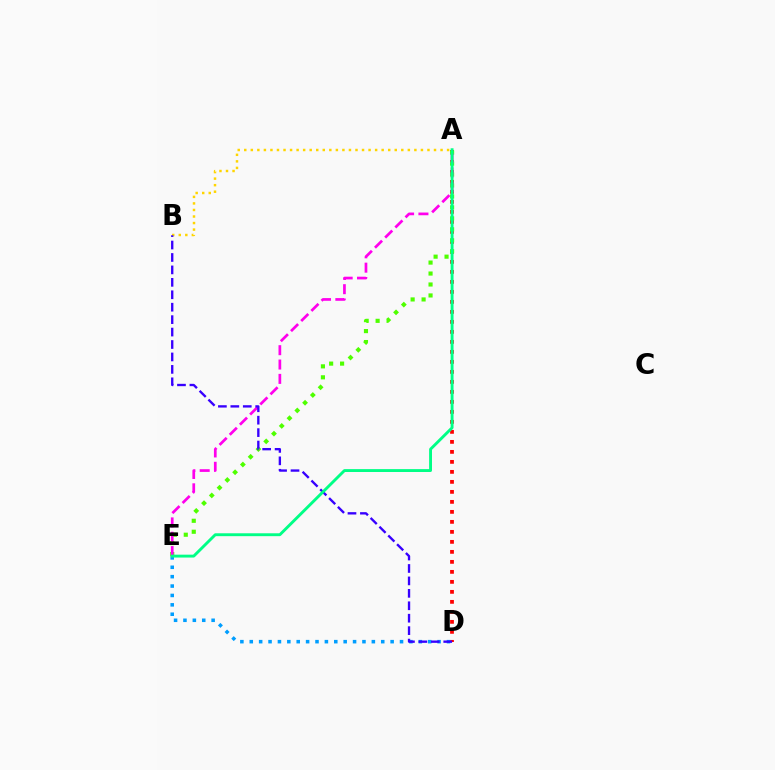{('A', 'D'): [{'color': '#ff0000', 'line_style': 'dotted', 'thickness': 2.72}], ('A', 'B'): [{'color': '#ffd500', 'line_style': 'dotted', 'thickness': 1.78}], ('D', 'E'): [{'color': '#009eff', 'line_style': 'dotted', 'thickness': 2.55}], ('A', 'E'): [{'color': '#4fff00', 'line_style': 'dotted', 'thickness': 2.98}, {'color': '#ff00ed', 'line_style': 'dashed', 'thickness': 1.95}, {'color': '#00ff86', 'line_style': 'solid', 'thickness': 2.08}], ('B', 'D'): [{'color': '#3700ff', 'line_style': 'dashed', 'thickness': 1.69}]}